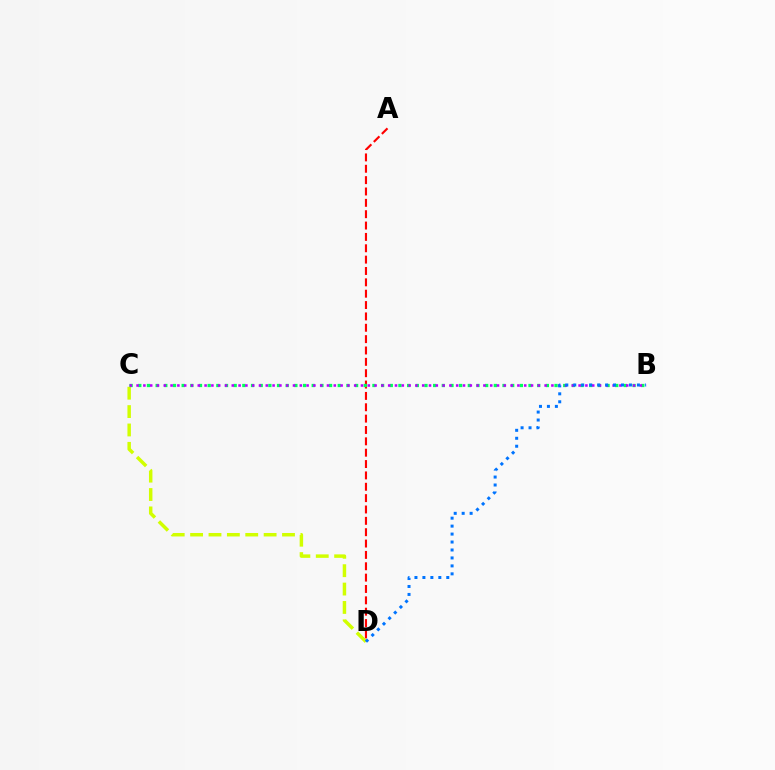{('C', 'D'): [{'color': '#d1ff00', 'line_style': 'dashed', 'thickness': 2.5}], ('A', 'D'): [{'color': '#ff0000', 'line_style': 'dashed', 'thickness': 1.54}], ('B', 'C'): [{'color': '#00ff5c', 'line_style': 'dotted', 'thickness': 2.36}, {'color': '#b900ff', 'line_style': 'dotted', 'thickness': 1.85}], ('B', 'D'): [{'color': '#0074ff', 'line_style': 'dotted', 'thickness': 2.16}]}